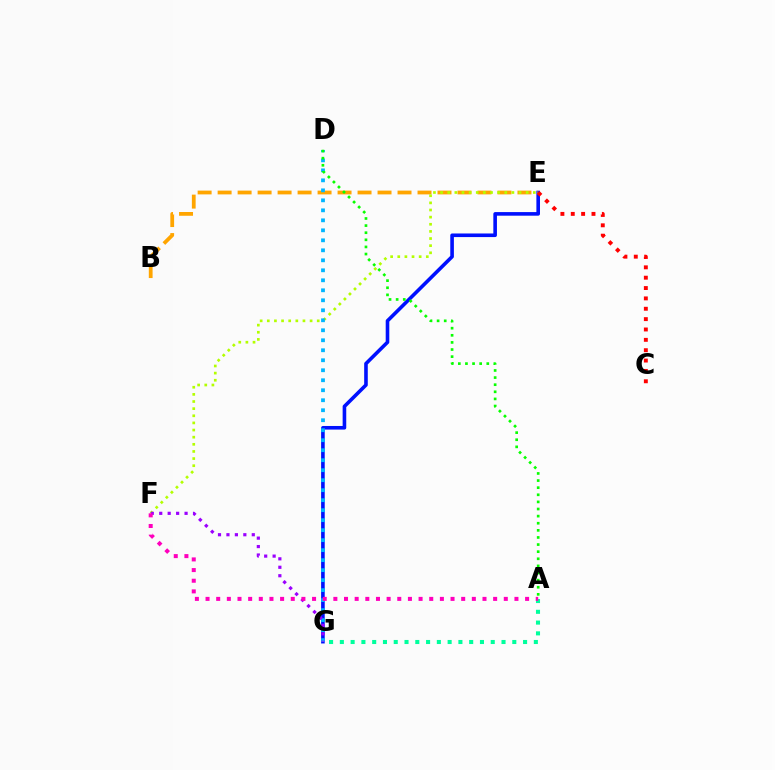{('E', 'G'): [{'color': '#0010ff', 'line_style': 'solid', 'thickness': 2.6}], ('B', 'E'): [{'color': '#ffa500', 'line_style': 'dashed', 'thickness': 2.72}], ('E', 'F'): [{'color': '#b3ff00', 'line_style': 'dotted', 'thickness': 1.94}], ('D', 'G'): [{'color': '#00b5ff', 'line_style': 'dotted', 'thickness': 2.72}], ('A', 'G'): [{'color': '#00ff9d', 'line_style': 'dotted', 'thickness': 2.93}], ('C', 'E'): [{'color': '#ff0000', 'line_style': 'dotted', 'thickness': 2.81}], ('A', 'D'): [{'color': '#08ff00', 'line_style': 'dotted', 'thickness': 1.93}], ('F', 'G'): [{'color': '#9b00ff', 'line_style': 'dotted', 'thickness': 2.3}], ('A', 'F'): [{'color': '#ff00bd', 'line_style': 'dotted', 'thickness': 2.89}]}